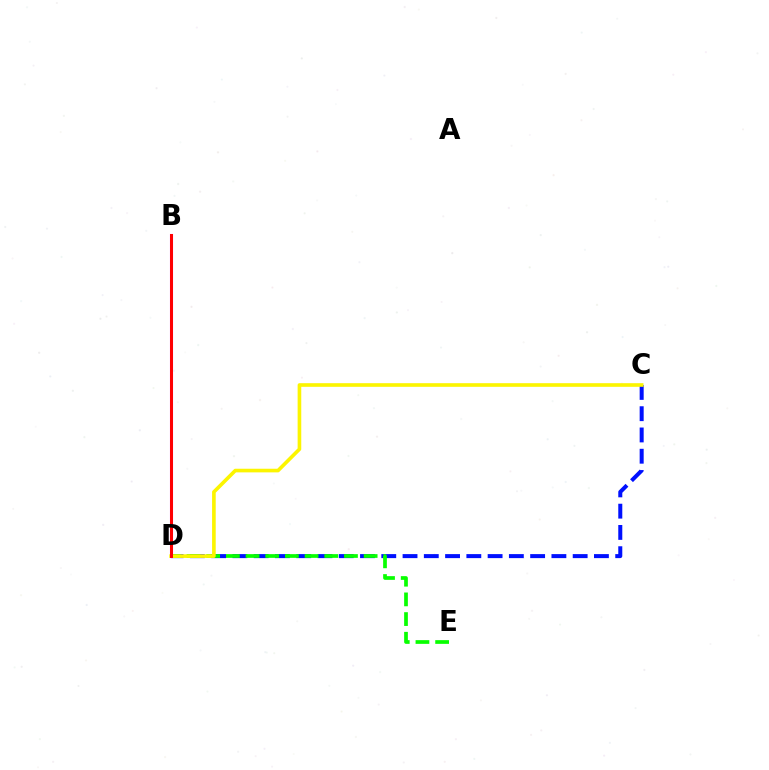{('C', 'D'): [{'color': '#0010ff', 'line_style': 'dashed', 'thickness': 2.89}, {'color': '#fcf500', 'line_style': 'solid', 'thickness': 2.61}], ('D', 'E'): [{'color': '#08ff00', 'line_style': 'dashed', 'thickness': 2.67}], ('B', 'D'): [{'color': '#00fff6', 'line_style': 'dashed', 'thickness': 1.83}, {'color': '#ee00ff', 'line_style': 'solid', 'thickness': 2.22}, {'color': '#ff0000', 'line_style': 'solid', 'thickness': 2.14}]}